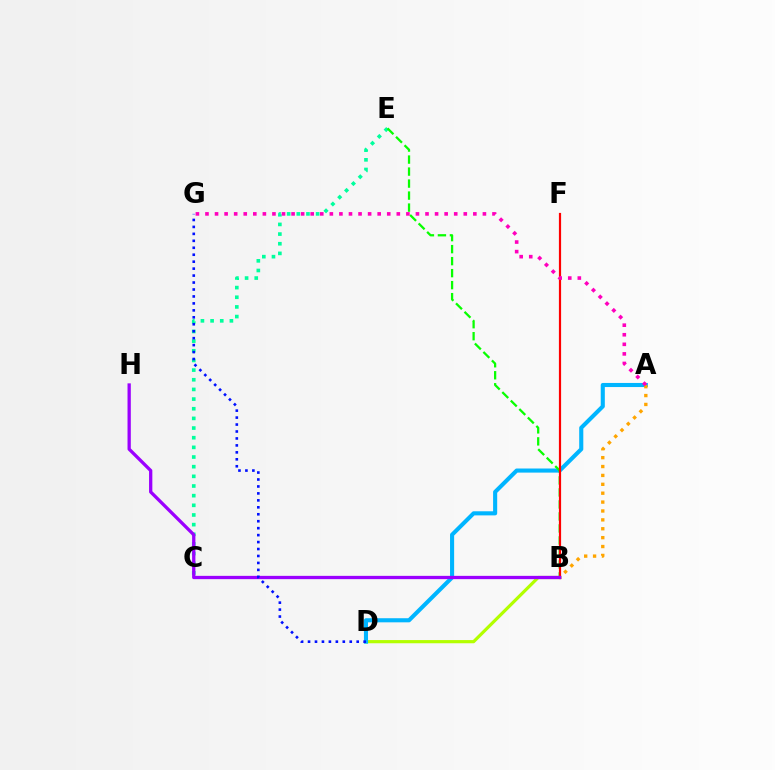{('B', 'D'): [{'color': '#b3ff00', 'line_style': 'solid', 'thickness': 2.29}], ('A', 'D'): [{'color': '#00b5ff', 'line_style': 'solid', 'thickness': 2.95}], ('C', 'E'): [{'color': '#00ff9d', 'line_style': 'dotted', 'thickness': 2.62}], ('B', 'E'): [{'color': '#08ff00', 'line_style': 'dashed', 'thickness': 1.63}], ('B', 'F'): [{'color': '#ff0000', 'line_style': 'solid', 'thickness': 1.58}], ('A', 'B'): [{'color': '#ffa500', 'line_style': 'dotted', 'thickness': 2.42}], ('A', 'G'): [{'color': '#ff00bd', 'line_style': 'dotted', 'thickness': 2.6}], ('B', 'H'): [{'color': '#9b00ff', 'line_style': 'solid', 'thickness': 2.37}], ('D', 'G'): [{'color': '#0010ff', 'line_style': 'dotted', 'thickness': 1.89}]}